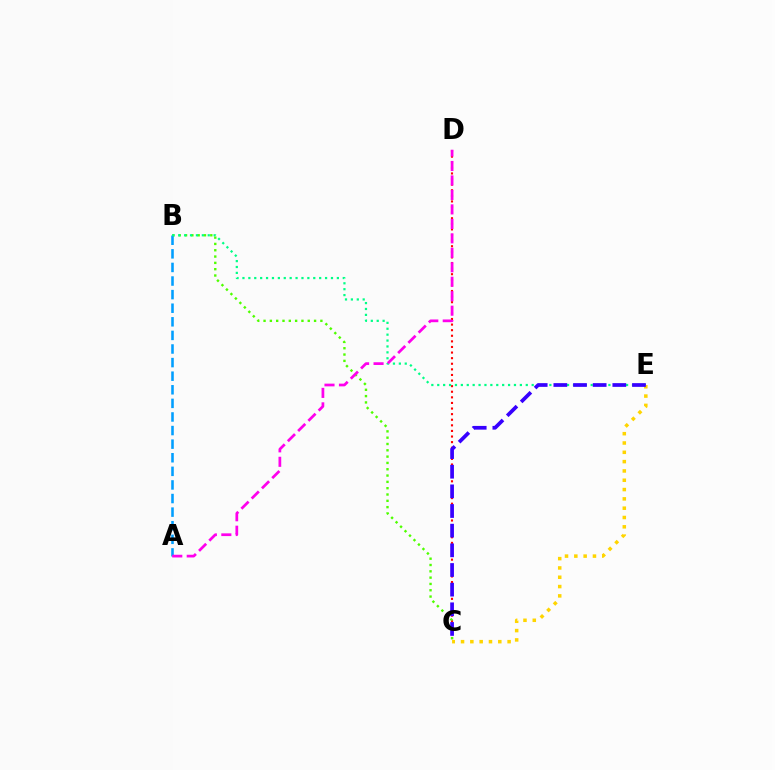{('C', 'D'): [{'color': '#ff0000', 'line_style': 'dotted', 'thickness': 1.52}], ('B', 'C'): [{'color': '#4fff00', 'line_style': 'dotted', 'thickness': 1.72}], ('A', 'B'): [{'color': '#009eff', 'line_style': 'dashed', 'thickness': 1.85}], ('B', 'E'): [{'color': '#00ff86', 'line_style': 'dotted', 'thickness': 1.6}], ('A', 'D'): [{'color': '#ff00ed', 'line_style': 'dashed', 'thickness': 1.97}], ('C', 'E'): [{'color': '#ffd500', 'line_style': 'dotted', 'thickness': 2.53}, {'color': '#3700ff', 'line_style': 'dashed', 'thickness': 2.67}]}